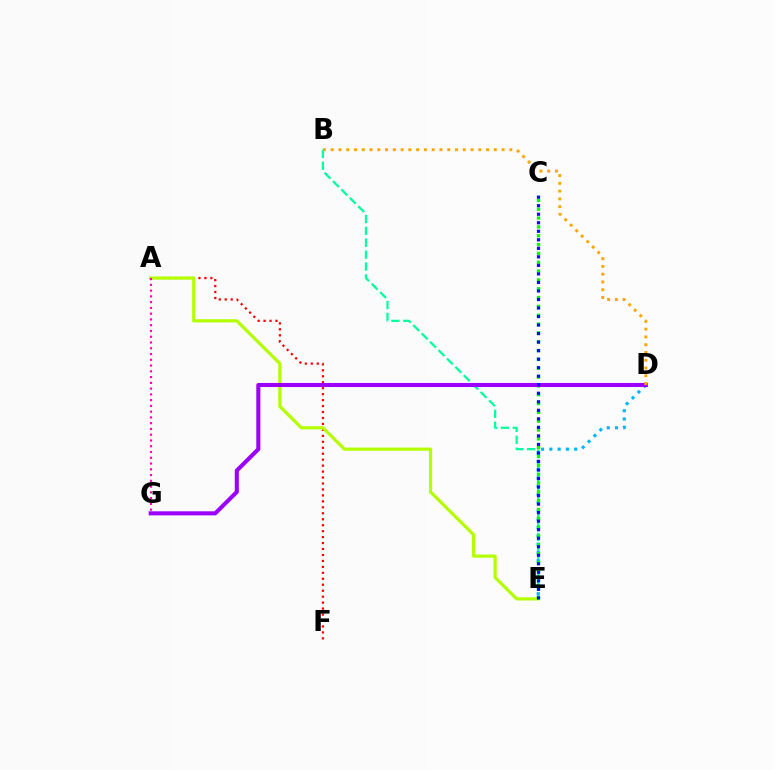{('A', 'F'): [{'color': '#ff0000', 'line_style': 'dotted', 'thickness': 1.62}], ('A', 'E'): [{'color': '#b3ff00', 'line_style': 'solid', 'thickness': 2.3}], ('B', 'E'): [{'color': '#00ff9d', 'line_style': 'dashed', 'thickness': 1.61}], ('D', 'E'): [{'color': '#00b5ff', 'line_style': 'dotted', 'thickness': 2.25}], ('C', 'E'): [{'color': '#08ff00', 'line_style': 'dotted', 'thickness': 2.4}, {'color': '#0010ff', 'line_style': 'dotted', 'thickness': 2.32}], ('D', 'G'): [{'color': '#9b00ff', 'line_style': 'solid', 'thickness': 2.93}], ('A', 'G'): [{'color': '#ff00bd', 'line_style': 'dotted', 'thickness': 1.57}], ('B', 'D'): [{'color': '#ffa500', 'line_style': 'dotted', 'thickness': 2.11}]}